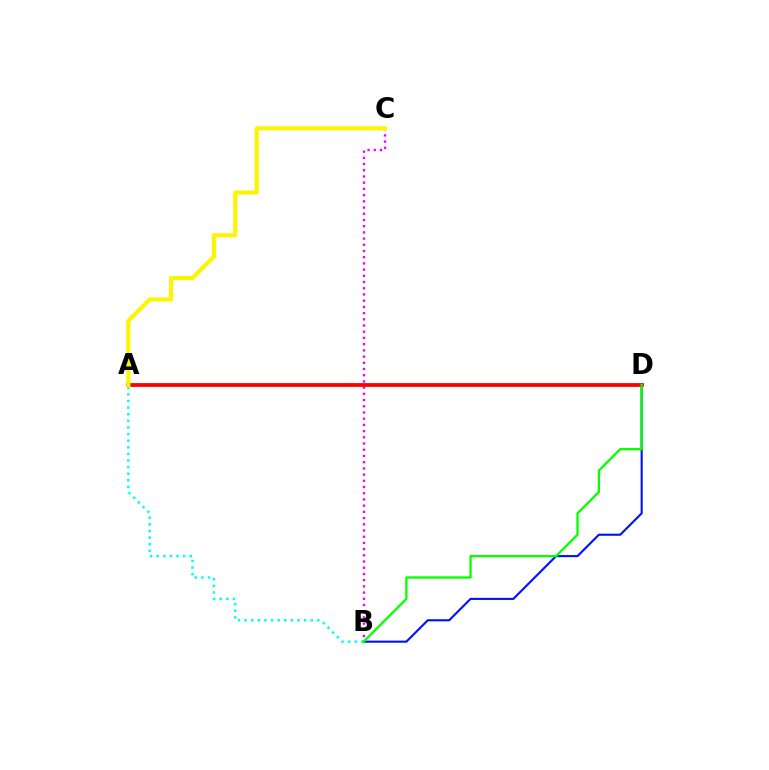{('B', 'D'): [{'color': '#0010ff', 'line_style': 'solid', 'thickness': 1.52}, {'color': '#08ff00', 'line_style': 'solid', 'thickness': 1.66}], ('A', 'B'): [{'color': '#00fff6', 'line_style': 'dotted', 'thickness': 1.8}], ('B', 'C'): [{'color': '#ee00ff', 'line_style': 'dotted', 'thickness': 1.69}], ('A', 'D'): [{'color': '#ff0000', 'line_style': 'solid', 'thickness': 2.74}], ('A', 'C'): [{'color': '#fcf500', 'line_style': 'solid', 'thickness': 2.97}]}